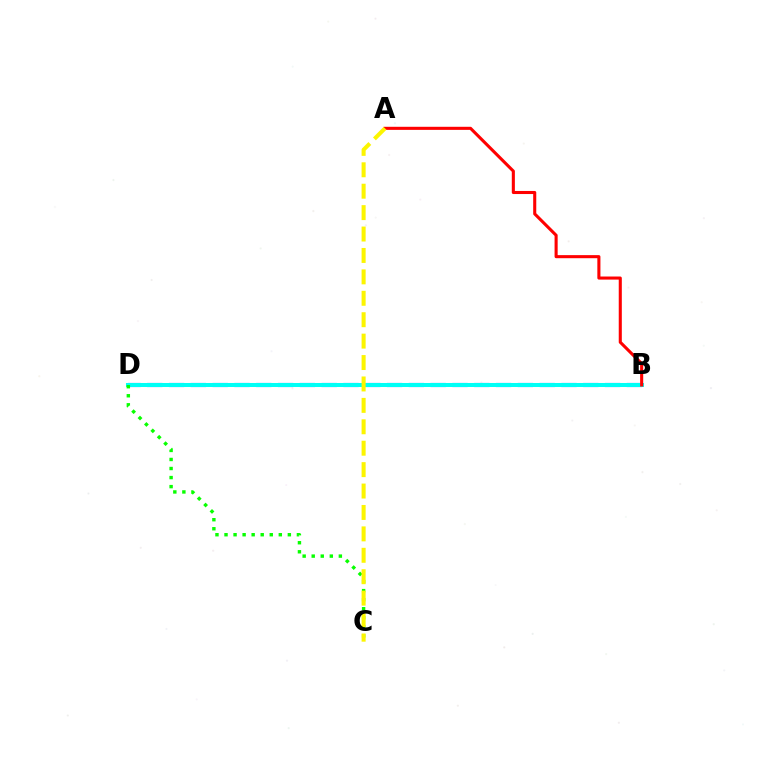{('B', 'D'): [{'color': '#ee00ff', 'line_style': 'dotted', 'thickness': 1.71}, {'color': '#0010ff', 'line_style': 'dashed', 'thickness': 2.96}, {'color': '#00fff6', 'line_style': 'solid', 'thickness': 2.9}], ('C', 'D'): [{'color': '#08ff00', 'line_style': 'dotted', 'thickness': 2.46}], ('A', 'B'): [{'color': '#ff0000', 'line_style': 'solid', 'thickness': 2.22}], ('A', 'C'): [{'color': '#fcf500', 'line_style': 'dashed', 'thickness': 2.91}]}